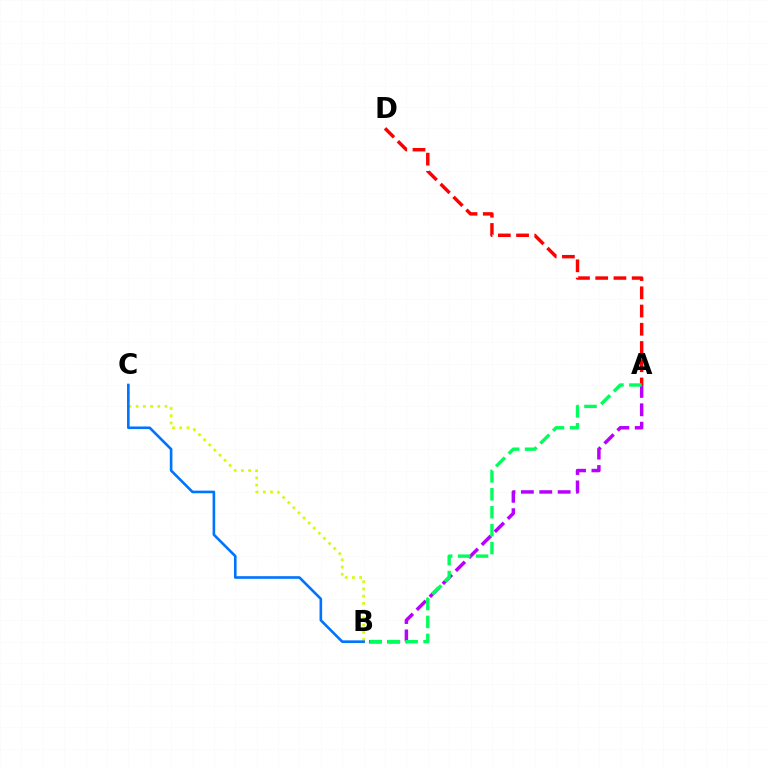{('A', 'B'): [{'color': '#b900ff', 'line_style': 'dashed', 'thickness': 2.5}, {'color': '#00ff5c', 'line_style': 'dashed', 'thickness': 2.44}], ('A', 'D'): [{'color': '#ff0000', 'line_style': 'dashed', 'thickness': 2.48}], ('B', 'C'): [{'color': '#d1ff00', 'line_style': 'dotted', 'thickness': 1.96}, {'color': '#0074ff', 'line_style': 'solid', 'thickness': 1.89}]}